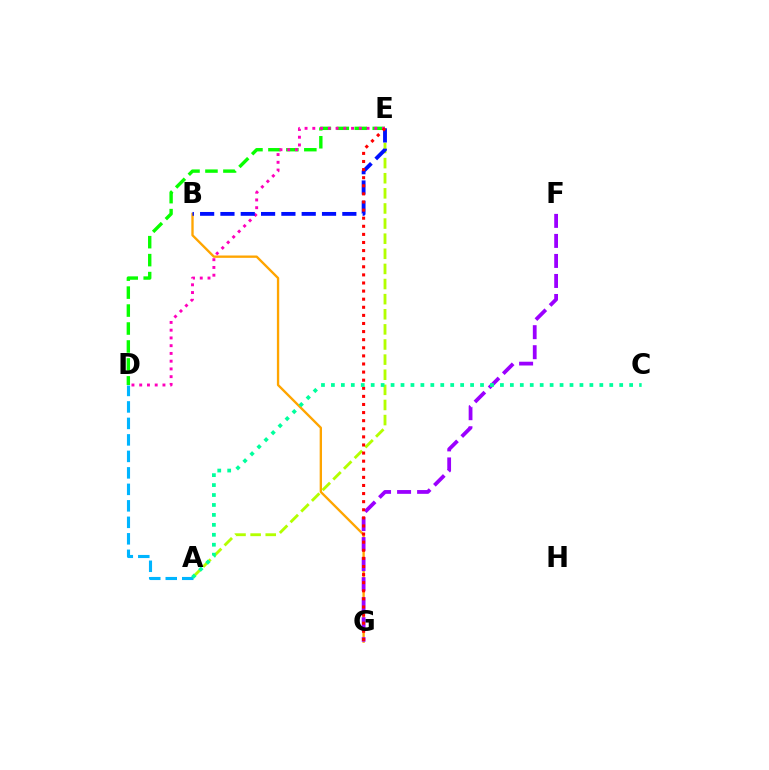{('B', 'G'): [{'color': '#ffa500', 'line_style': 'solid', 'thickness': 1.69}], ('F', 'G'): [{'color': '#9b00ff', 'line_style': 'dashed', 'thickness': 2.72}], ('D', 'E'): [{'color': '#08ff00', 'line_style': 'dashed', 'thickness': 2.44}, {'color': '#ff00bd', 'line_style': 'dotted', 'thickness': 2.11}], ('A', 'E'): [{'color': '#b3ff00', 'line_style': 'dashed', 'thickness': 2.05}], ('A', 'D'): [{'color': '#00b5ff', 'line_style': 'dashed', 'thickness': 2.24}], ('B', 'E'): [{'color': '#0010ff', 'line_style': 'dashed', 'thickness': 2.76}], ('E', 'G'): [{'color': '#ff0000', 'line_style': 'dotted', 'thickness': 2.2}], ('A', 'C'): [{'color': '#00ff9d', 'line_style': 'dotted', 'thickness': 2.7}]}